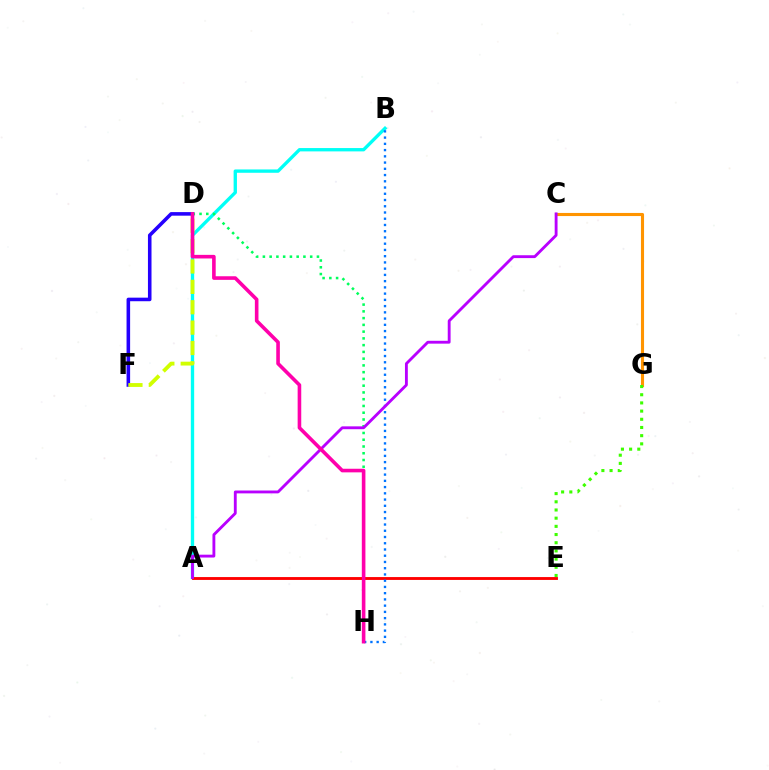{('A', 'B'): [{'color': '#00fff6', 'line_style': 'solid', 'thickness': 2.4}], ('A', 'E'): [{'color': '#ff0000', 'line_style': 'solid', 'thickness': 2.06}], ('D', 'F'): [{'color': '#2500ff', 'line_style': 'solid', 'thickness': 2.57}, {'color': '#d1ff00', 'line_style': 'dashed', 'thickness': 2.77}], ('C', 'G'): [{'color': '#ff9400', 'line_style': 'solid', 'thickness': 2.24}], ('E', 'G'): [{'color': '#3dff00', 'line_style': 'dotted', 'thickness': 2.22}], ('B', 'H'): [{'color': '#0074ff', 'line_style': 'dotted', 'thickness': 1.7}], ('D', 'H'): [{'color': '#00ff5c', 'line_style': 'dotted', 'thickness': 1.84}, {'color': '#ff00ac', 'line_style': 'solid', 'thickness': 2.59}], ('A', 'C'): [{'color': '#b900ff', 'line_style': 'solid', 'thickness': 2.06}]}